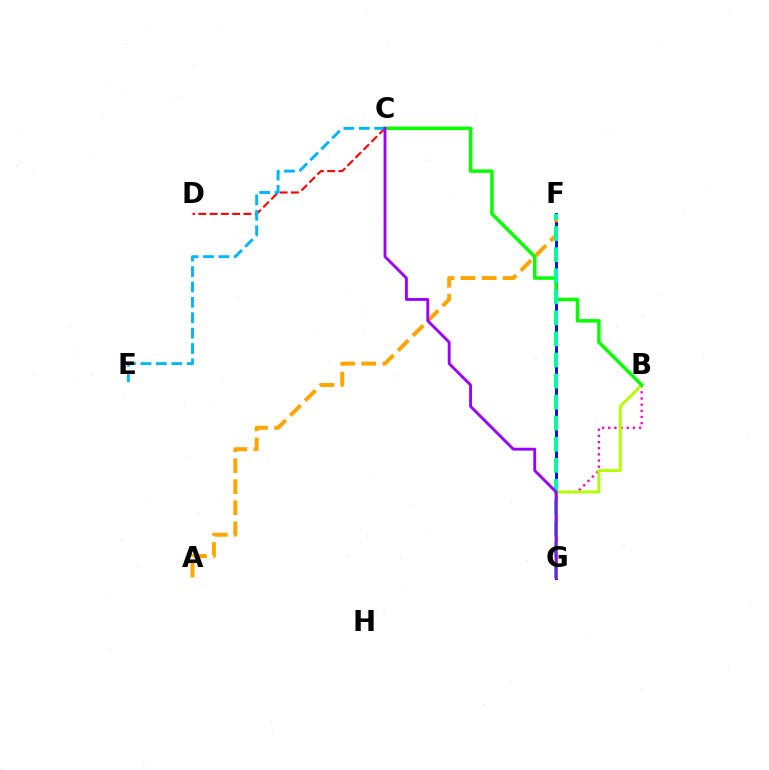{('F', 'G'): [{'color': '#0010ff', 'line_style': 'solid', 'thickness': 2.1}, {'color': '#00ff9d', 'line_style': 'dashed', 'thickness': 2.86}], ('B', 'G'): [{'color': '#ff00bd', 'line_style': 'dotted', 'thickness': 1.68}, {'color': '#b3ff00', 'line_style': 'solid', 'thickness': 2.13}], ('C', 'D'): [{'color': '#ff0000', 'line_style': 'dashed', 'thickness': 1.53}], ('A', 'F'): [{'color': '#ffa500', 'line_style': 'dashed', 'thickness': 2.86}], ('B', 'C'): [{'color': '#08ff00', 'line_style': 'solid', 'thickness': 2.51}], ('C', 'E'): [{'color': '#00b5ff', 'line_style': 'dashed', 'thickness': 2.09}], ('C', 'G'): [{'color': '#9b00ff', 'line_style': 'solid', 'thickness': 2.06}]}